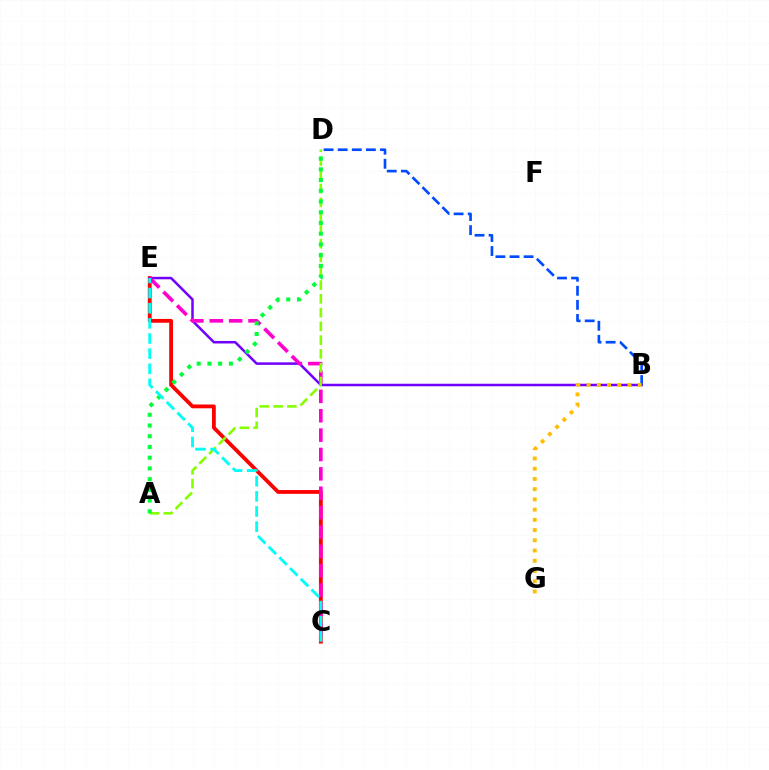{('C', 'E'): [{'color': '#ff0000', 'line_style': 'solid', 'thickness': 2.74}, {'color': '#ff00cf', 'line_style': 'dashed', 'thickness': 2.63}, {'color': '#00fff6', 'line_style': 'dashed', 'thickness': 2.06}], ('B', 'E'): [{'color': '#7200ff', 'line_style': 'solid', 'thickness': 1.81}], ('A', 'D'): [{'color': '#84ff00', 'line_style': 'dashed', 'thickness': 1.87}, {'color': '#00ff39', 'line_style': 'dotted', 'thickness': 2.91}], ('B', 'D'): [{'color': '#004bff', 'line_style': 'dashed', 'thickness': 1.91}], ('B', 'G'): [{'color': '#ffbd00', 'line_style': 'dotted', 'thickness': 2.78}]}